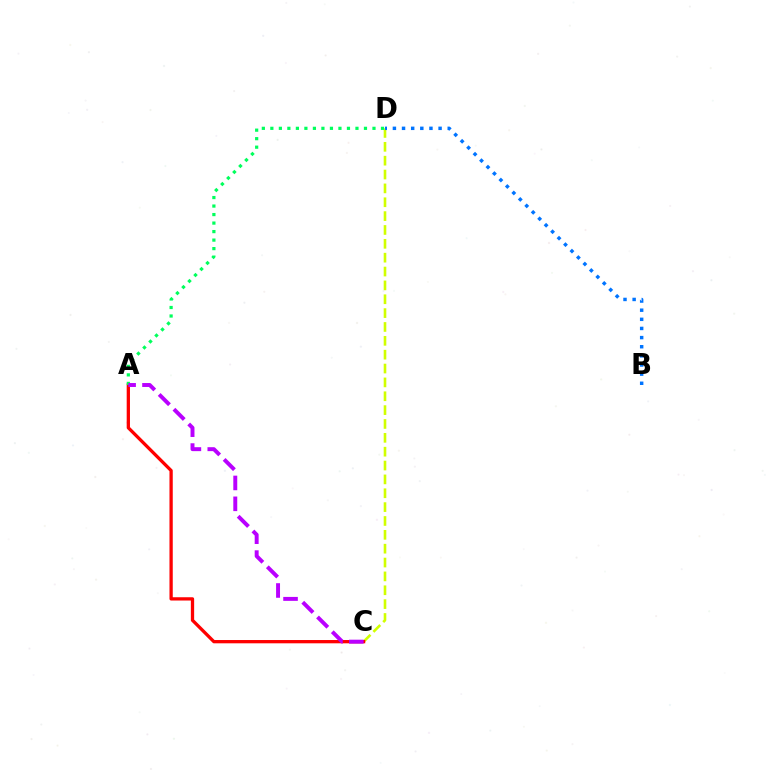{('C', 'D'): [{'color': '#d1ff00', 'line_style': 'dashed', 'thickness': 1.88}], ('A', 'C'): [{'color': '#ff0000', 'line_style': 'solid', 'thickness': 2.37}, {'color': '#b900ff', 'line_style': 'dashed', 'thickness': 2.84}], ('B', 'D'): [{'color': '#0074ff', 'line_style': 'dotted', 'thickness': 2.48}], ('A', 'D'): [{'color': '#00ff5c', 'line_style': 'dotted', 'thickness': 2.31}]}